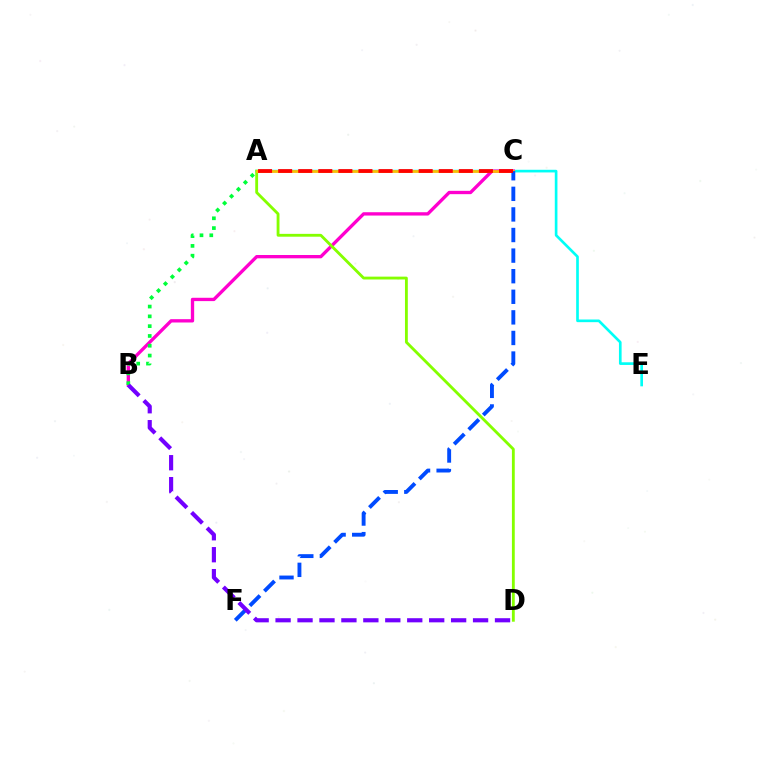{('A', 'E'): [{'color': '#00fff6', 'line_style': 'solid', 'thickness': 1.92}], ('B', 'C'): [{'color': '#ff00cf', 'line_style': 'solid', 'thickness': 2.39}], ('A', 'D'): [{'color': '#84ff00', 'line_style': 'solid', 'thickness': 2.04}], ('A', 'B'): [{'color': '#00ff39', 'line_style': 'dotted', 'thickness': 2.66}], ('A', 'C'): [{'color': '#ffbd00', 'line_style': 'solid', 'thickness': 1.96}, {'color': '#ff0000', 'line_style': 'dashed', 'thickness': 2.73}], ('C', 'F'): [{'color': '#004bff', 'line_style': 'dashed', 'thickness': 2.8}], ('B', 'D'): [{'color': '#7200ff', 'line_style': 'dashed', 'thickness': 2.98}]}